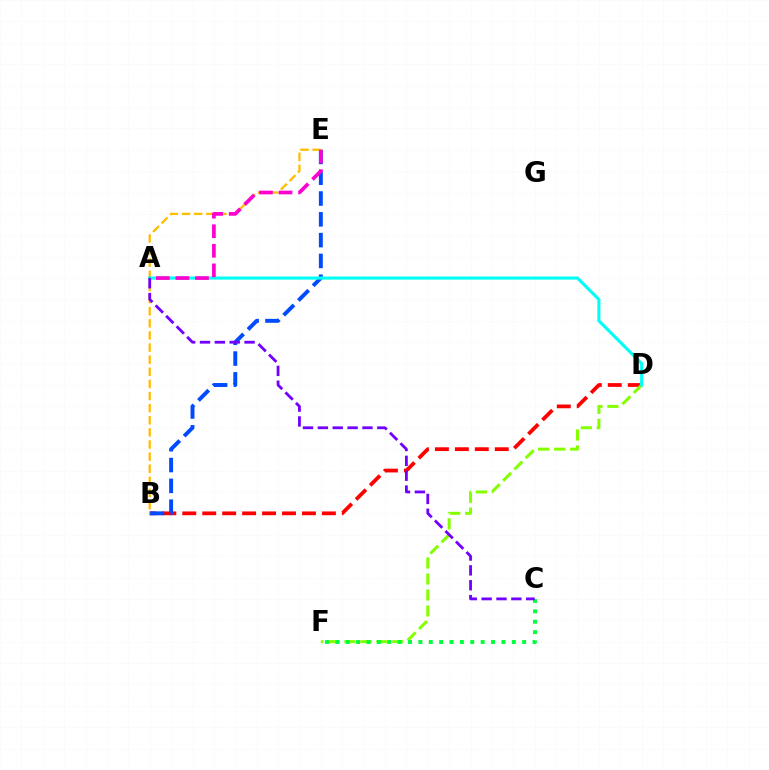{('B', 'D'): [{'color': '#ff0000', 'line_style': 'dashed', 'thickness': 2.71}], ('B', 'E'): [{'color': '#004bff', 'line_style': 'dashed', 'thickness': 2.83}, {'color': '#ffbd00', 'line_style': 'dashed', 'thickness': 1.65}], ('D', 'F'): [{'color': '#84ff00', 'line_style': 'dashed', 'thickness': 2.17}], ('C', 'F'): [{'color': '#00ff39', 'line_style': 'dotted', 'thickness': 2.82}], ('A', 'D'): [{'color': '#00fff6', 'line_style': 'solid', 'thickness': 2.22}], ('A', 'E'): [{'color': '#ff00cf', 'line_style': 'dashed', 'thickness': 2.66}], ('A', 'C'): [{'color': '#7200ff', 'line_style': 'dashed', 'thickness': 2.02}]}